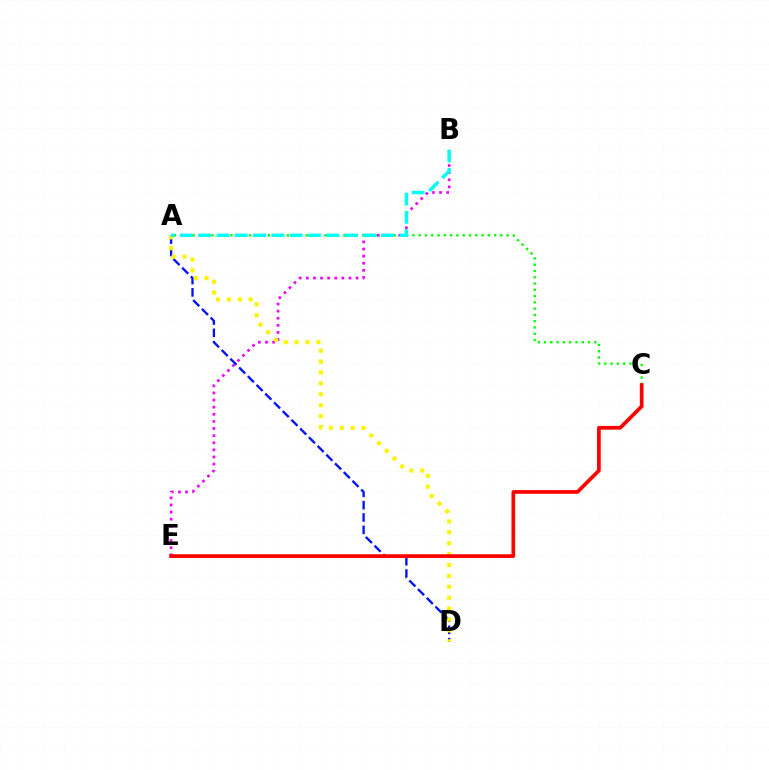{('B', 'E'): [{'color': '#ee00ff', 'line_style': 'dotted', 'thickness': 1.93}], ('A', 'D'): [{'color': '#0010ff', 'line_style': 'dashed', 'thickness': 1.68}, {'color': '#fcf500', 'line_style': 'dotted', 'thickness': 2.96}], ('A', 'C'): [{'color': '#08ff00', 'line_style': 'dotted', 'thickness': 1.71}], ('A', 'B'): [{'color': '#00fff6', 'line_style': 'dashed', 'thickness': 2.49}], ('C', 'E'): [{'color': '#ff0000', 'line_style': 'solid', 'thickness': 2.66}]}